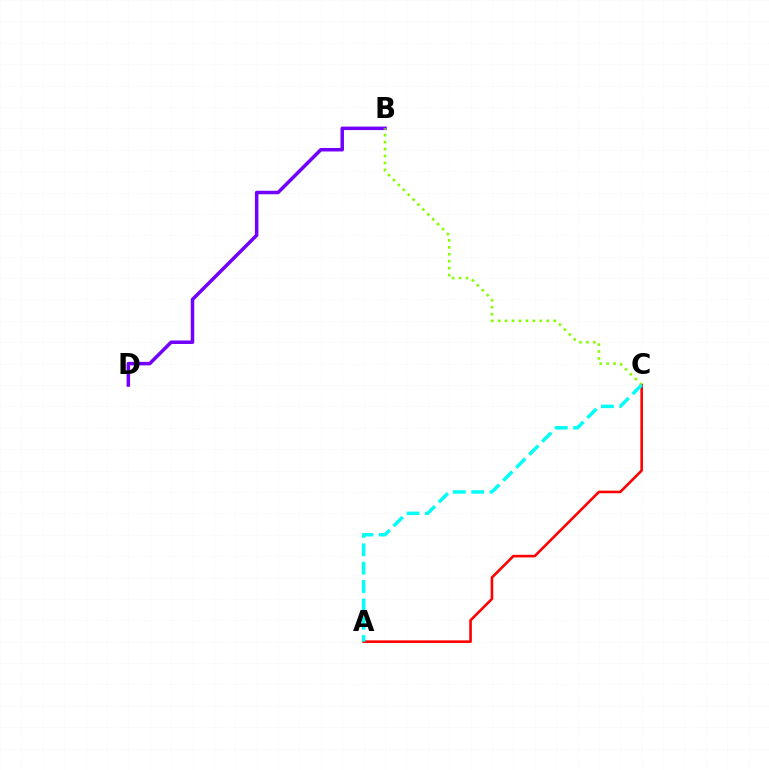{('A', 'C'): [{'color': '#ff0000', 'line_style': 'solid', 'thickness': 1.88}, {'color': '#00fff6', 'line_style': 'dashed', 'thickness': 2.49}], ('B', 'D'): [{'color': '#7200ff', 'line_style': 'solid', 'thickness': 2.52}], ('B', 'C'): [{'color': '#84ff00', 'line_style': 'dotted', 'thickness': 1.88}]}